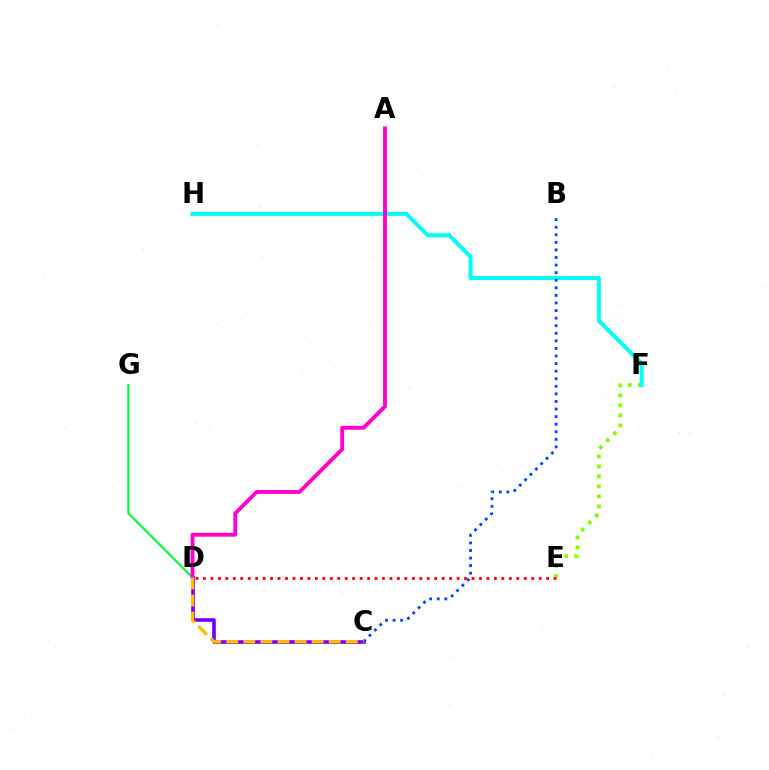{('E', 'F'): [{'color': '#84ff00', 'line_style': 'dotted', 'thickness': 2.71}], ('D', 'G'): [{'color': '#00ff39', 'line_style': 'solid', 'thickness': 1.52}], ('C', 'D'): [{'color': '#7200ff', 'line_style': 'solid', 'thickness': 2.6}, {'color': '#ffbd00', 'line_style': 'dashed', 'thickness': 2.32}], ('F', 'H'): [{'color': '#00fff6', 'line_style': 'solid', 'thickness': 2.86}], ('B', 'C'): [{'color': '#004bff', 'line_style': 'dotted', 'thickness': 2.06}], ('D', 'E'): [{'color': '#ff0000', 'line_style': 'dotted', 'thickness': 2.03}], ('A', 'D'): [{'color': '#ff00cf', 'line_style': 'solid', 'thickness': 2.77}]}